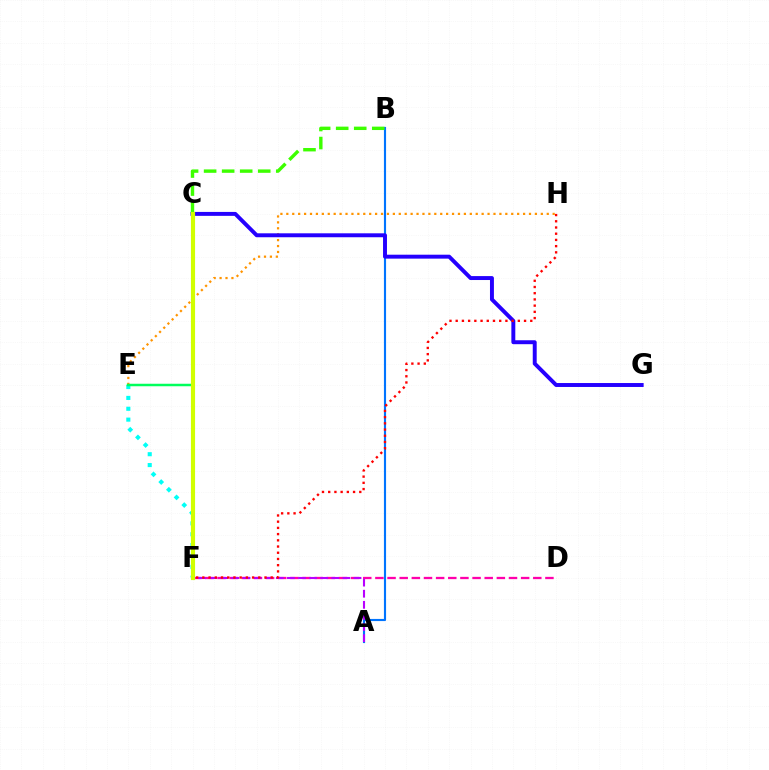{('E', 'F'): [{'color': '#00fff6', 'line_style': 'dotted', 'thickness': 2.95}, {'color': '#00ff5c', 'line_style': 'solid', 'thickness': 1.8}], ('A', 'B'): [{'color': '#0074ff', 'line_style': 'solid', 'thickness': 1.54}], ('D', 'F'): [{'color': '#ff00ac', 'line_style': 'dashed', 'thickness': 1.65}], ('E', 'H'): [{'color': '#ff9400', 'line_style': 'dotted', 'thickness': 1.61}], ('C', 'G'): [{'color': '#2500ff', 'line_style': 'solid', 'thickness': 2.83}], ('A', 'F'): [{'color': '#b900ff', 'line_style': 'dashed', 'thickness': 1.51}], ('F', 'H'): [{'color': '#ff0000', 'line_style': 'dotted', 'thickness': 1.69}], ('B', 'C'): [{'color': '#3dff00', 'line_style': 'dashed', 'thickness': 2.45}], ('C', 'F'): [{'color': '#d1ff00', 'line_style': 'solid', 'thickness': 2.98}]}